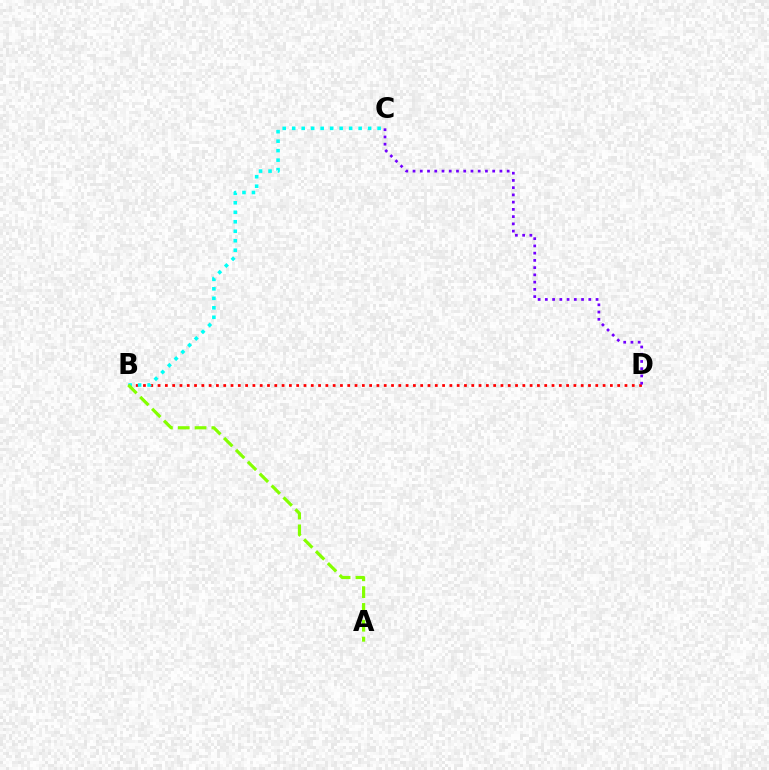{('B', 'D'): [{'color': '#ff0000', 'line_style': 'dotted', 'thickness': 1.98}], ('B', 'C'): [{'color': '#00fff6', 'line_style': 'dotted', 'thickness': 2.58}], ('A', 'B'): [{'color': '#84ff00', 'line_style': 'dashed', 'thickness': 2.28}], ('C', 'D'): [{'color': '#7200ff', 'line_style': 'dotted', 'thickness': 1.97}]}